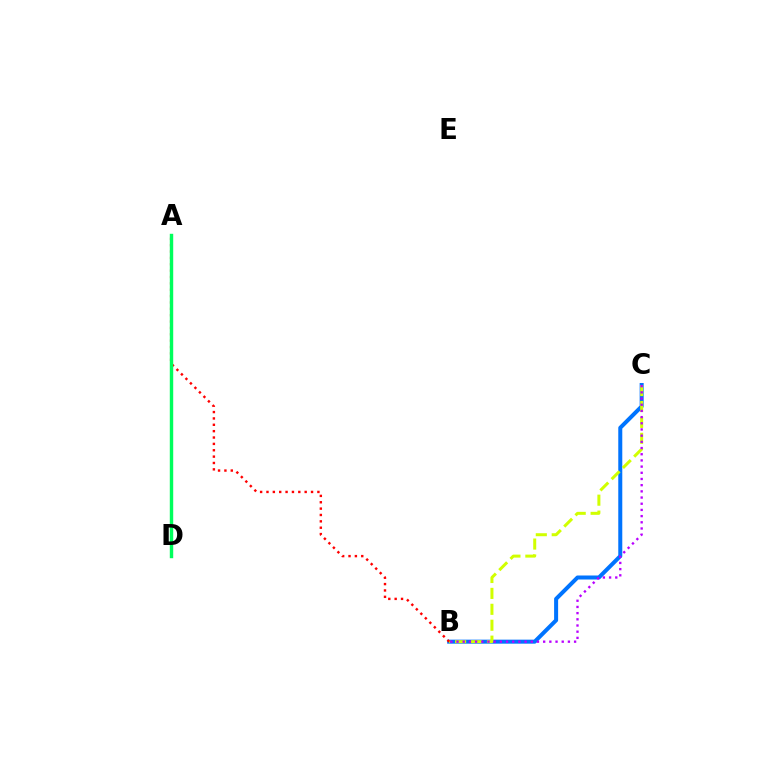{('B', 'C'): [{'color': '#0074ff', 'line_style': 'solid', 'thickness': 2.89}, {'color': '#d1ff00', 'line_style': 'dashed', 'thickness': 2.16}, {'color': '#b900ff', 'line_style': 'dotted', 'thickness': 1.68}], ('A', 'B'): [{'color': '#ff0000', 'line_style': 'dotted', 'thickness': 1.73}], ('A', 'D'): [{'color': '#00ff5c', 'line_style': 'solid', 'thickness': 2.46}]}